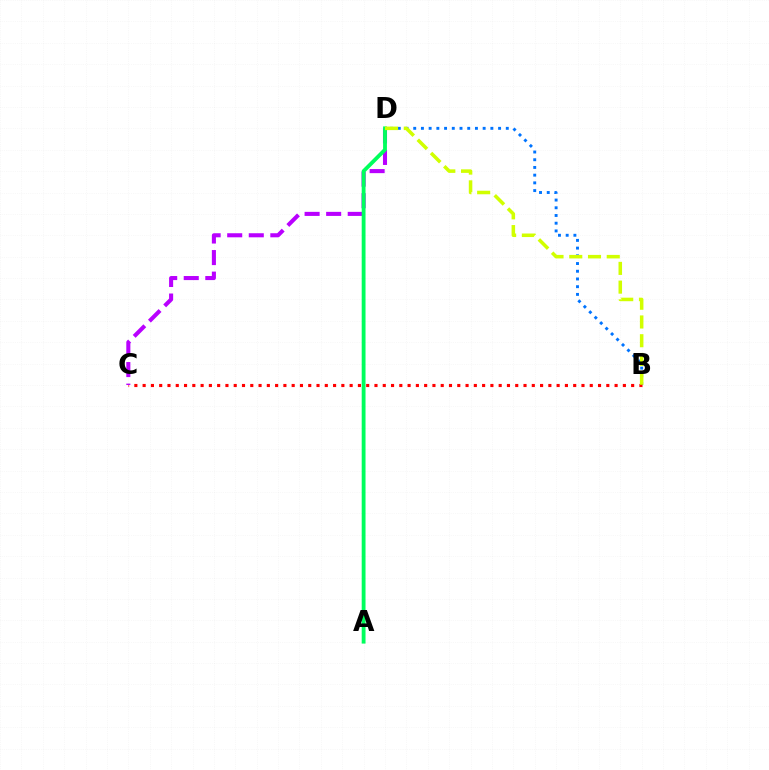{('B', 'D'): [{'color': '#0074ff', 'line_style': 'dotted', 'thickness': 2.1}, {'color': '#d1ff00', 'line_style': 'dashed', 'thickness': 2.55}], ('B', 'C'): [{'color': '#ff0000', 'line_style': 'dotted', 'thickness': 2.25}], ('C', 'D'): [{'color': '#b900ff', 'line_style': 'dashed', 'thickness': 2.93}], ('A', 'D'): [{'color': '#00ff5c', 'line_style': 'solid', 'thickness': 2.76}]}